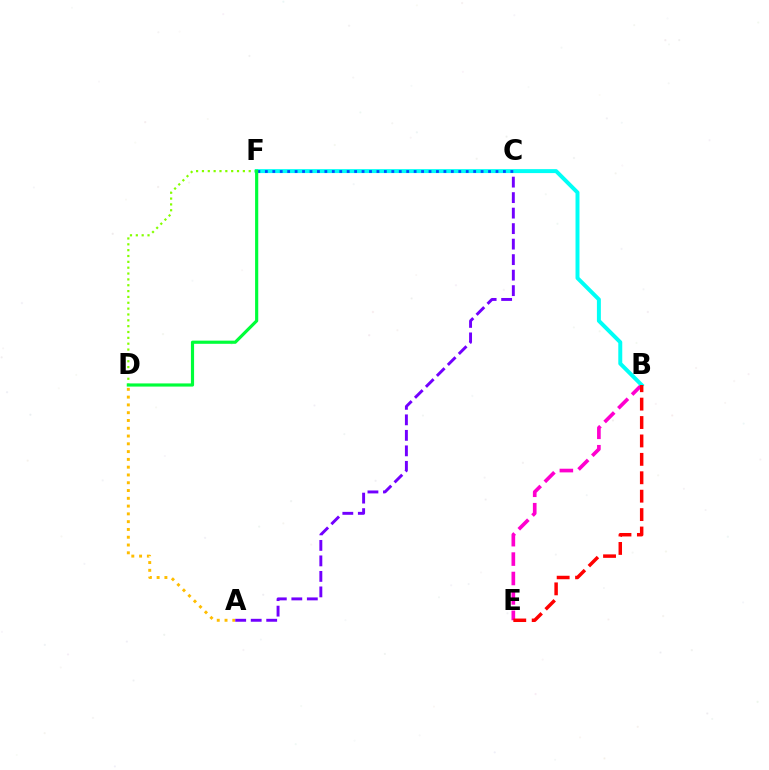{('A', 'D'): [{'color': '#ffbd00', 'line_style': 'dotted', 'thickness': 2.11}], ('A', 'C'): [{'color': '#7200ff', 'line_style': 'dashed', 'thickness': 2.11}], ('D', 'F'): [{'color': '#84ff00', 'line_style': 'dotted', 'thickness': 1.59}, {'color': '#00ff39', 'line_style': 'solid', 'thickness': 2.28}], ('B', 'E'): [{'color': '#ff00cf', 'line_style': 'dashed', 'thickness': 2.64}, {'color': '#ff0000', 'line_style': 'dashed', 'thickness': 2.5}], ('B', 'F'): [{'color': '#00fff6', 'line_style': 'solid', 'thickness': 2.85}], ('C', 'F'): [{'color': '#004bff', 'line_style': 'dotted', 'thickness': 2.02}]}